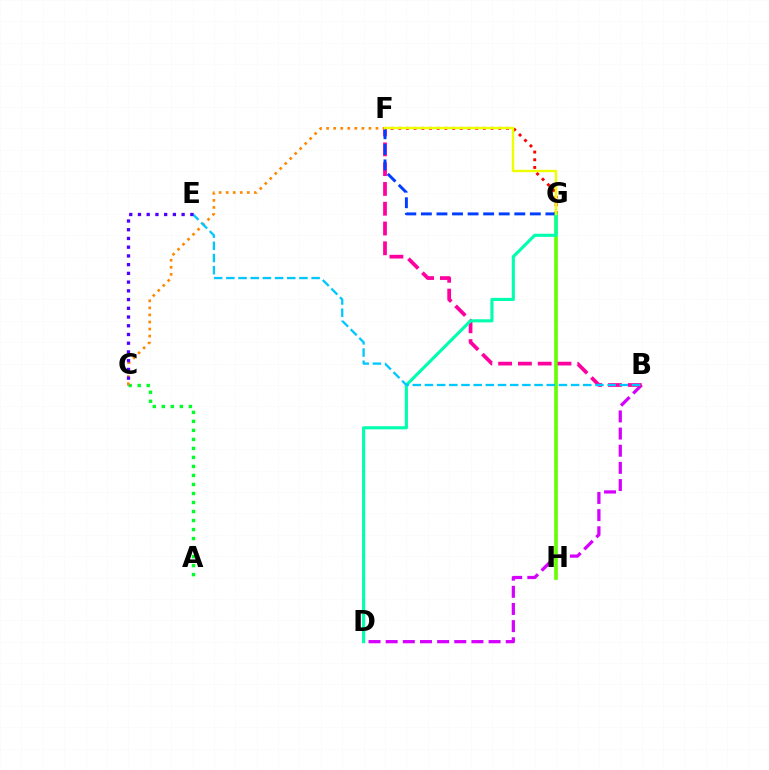{('A', 'C'): [{'color': '#00ff27', 'line_style': 'dotted', 'thickness': 2.45}], ('B', 'D'): [{'color': '#d600ff', 'line_style': 'dashed', 'thickness': 2.33}], ('F', 'G'): [{'color': '#ff0000', 'line_style': 'dotted', 'thickness': 2.09}, {'color': '#003fff', 'line_style': 'dashed', 'thickness': 2.11}, {'color': '#eeff00', 'line_style': 'solid', 'thickness': 1.72}], ('G', 'H'): [{'color': '#66ff00', 'line_style': 'solid', 'thickness': 2.63}], ('B', 'F'): [{'color': '#ff00a0', 'line_style': 'dashed', 'thickness': 2.69}], ('C', 'F'): [{'color': '#ff8800', 'line_style': 'dotted', 'thickness': 1.92}], ('D', 'G'): [{'color': '#00ffaf', 'line_style': 'solid', 'thickness': 2.24}], ('B', 'E'): [{'color': '#00c7ff', 'line_style': 'dashed', 'thickness': 1.65}], ('C', 'E'): [{'color': '#4f00ff', 'line_style': 'dotted', 'thickness': 2.37}]}